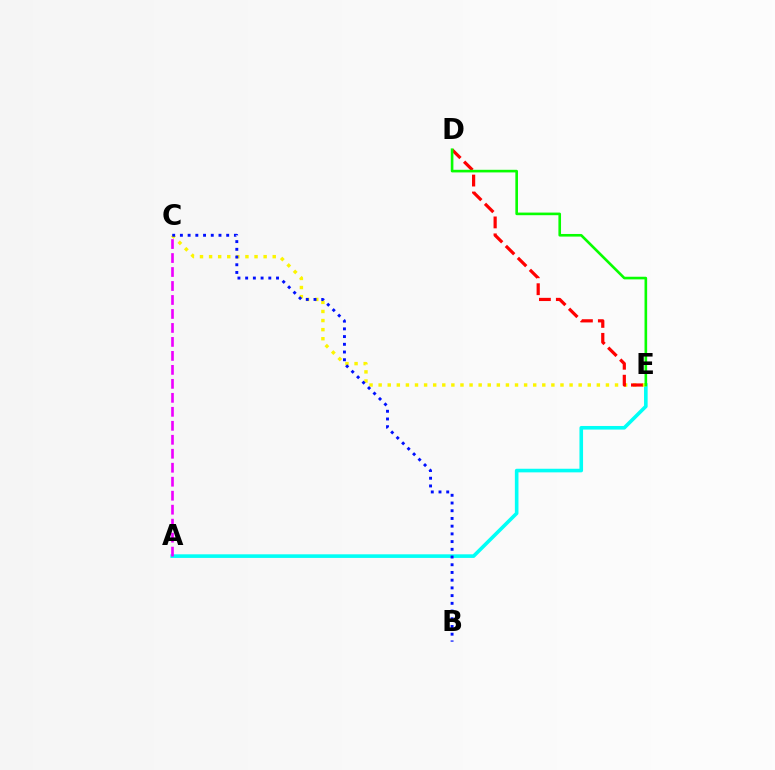{('A', 'E'): [{'color': '#00fff6', 'line_style': 'solid', 'thickness': 2.6}], ('C', 'E'): [{'color': '#fcf500', 'line_style': 'dotted', 'thickness': 2.47}], ('D', 'E'): [{'color': '#ff0000', 'line_style': 'dashed', 'thickness': 2.3}, {'color': '#08ff00', 'line_style': 'solid', 'thickness': 1.89}], ('A', 'C'): [{'color': '#ee00ff', 'line_style': 'dashed', 'thickness': 1.9}], ('B', 'C'): [{'color': '#0010ff', 'line_style': 'dotted', 'thickness': 2.1}]}